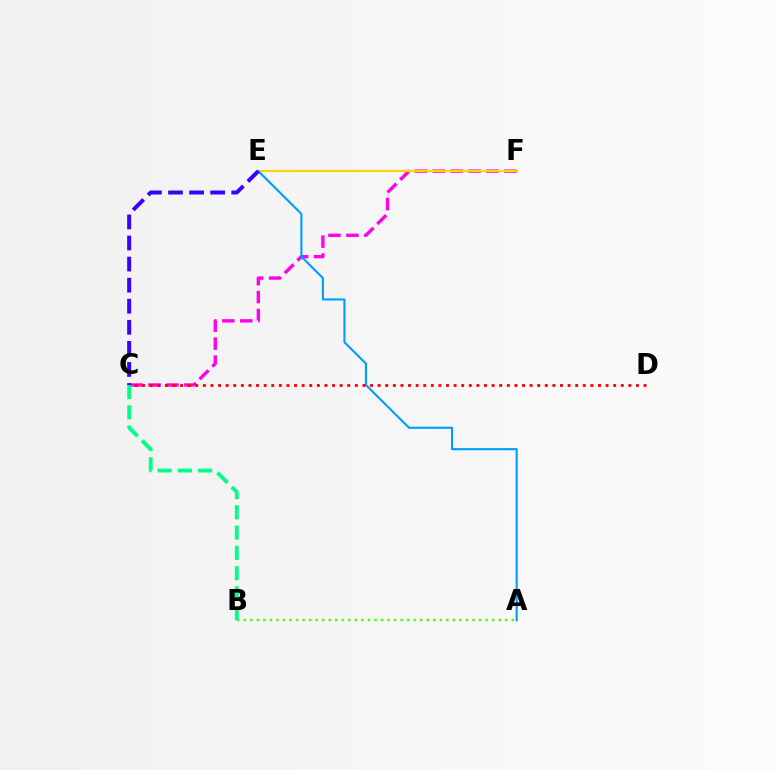{('C', 'F'): [{'color': '#ff00ed', 'line_style': 'dashed', 'thickness': 2.43}], ('E', 'F'): [{'color': '#ffd500', 'line_style': 'solid', 'thickness': 1.54}], ('A', 'B'): [{'color': '#4fff00', 'line_style': 'dotted', 'thickness': 1.78}], ('A', 'E'): [{'color': '#009eff', 'line_style': 'solid', 'thickness': 1.54}], ('B', 'C'): [{'color': '#00ff86', 'line_style': 'dashed', 'thickness': 2.75}], ('C', 'E'): [{'color': '#3700ff', 'line_style': 'dashed', 'thickness': 2.86}], ('C', 'D'): [{'color': '#ff0000', 'line_style': 'dotted', 'thickness': 2.06}]}